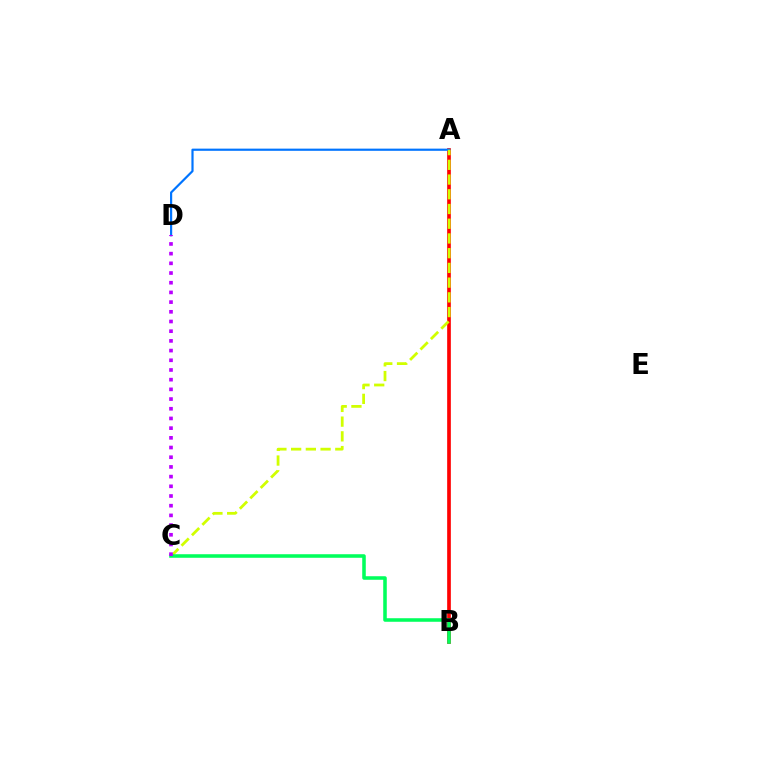{('A', 'B'): [{'color': '#ff0000', 'line_style': 'solid', 'thickness': 2.65}], ('A', 'D'): [{'color': '#0074ff', 'line_style': 'solid', 'thickness': 1.57}], ('A', 'C'): [{'color': '#d1ff00', 'line_style': 'dashed', 'thickness': 2.0}], ('B', 'C'): [{'color': '#00ff5c', 'line_style': 'solid', 'thickness': 2.56}], ('C', 'D'): [{'color': '#b900ff', 'line_style': 'dotted', 'thickness': 2.63}]}